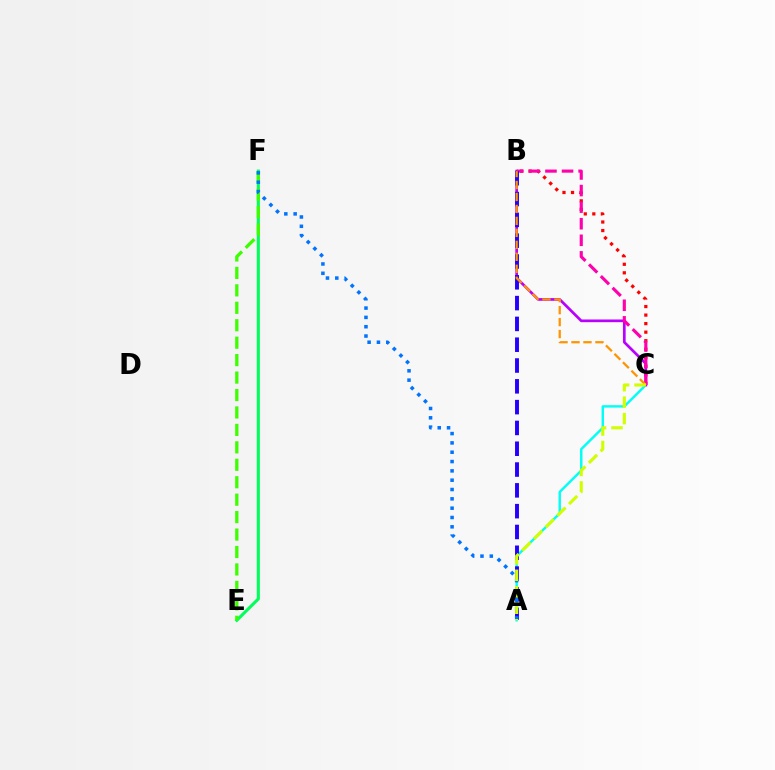{('E', 'F'): [{'color': '#00ff5c', 'line_style': 'solid', 'thickness': 2.22}, {'color': '#3dff00', 'line_style': 'dashed', 'thickness': 2.37}], ('B', 'C'): [{'color': '#ff0000', 'line_style': 'dotted', 'thickness': 2.32}, {'color': '#b900ff', 'line_style': 'solid', 'thickness': 1.94}, {'color': '#ff00ac', 'line_style': 'dashed', 'thickness': 2.25}, {'color': '#ff9400', 'line_style': 'dashed', 'thickness': 1.63}], ('A', 'C'): [{'color': '#00fff6', 'line_style': 'solid', 'thickness': 1.75}, {'color': '#d1ff00', 'line_style': 'dashed', 'thickness': 2.24}], ('A', 'B'): [{'color': '#2500ff', 'line_style': 'dashed', 'thickness': 2.83}], ('A', 'F'): [{'color': '#0074ff', 'line_style': 'dotted', 'thickness': 2.53}]}